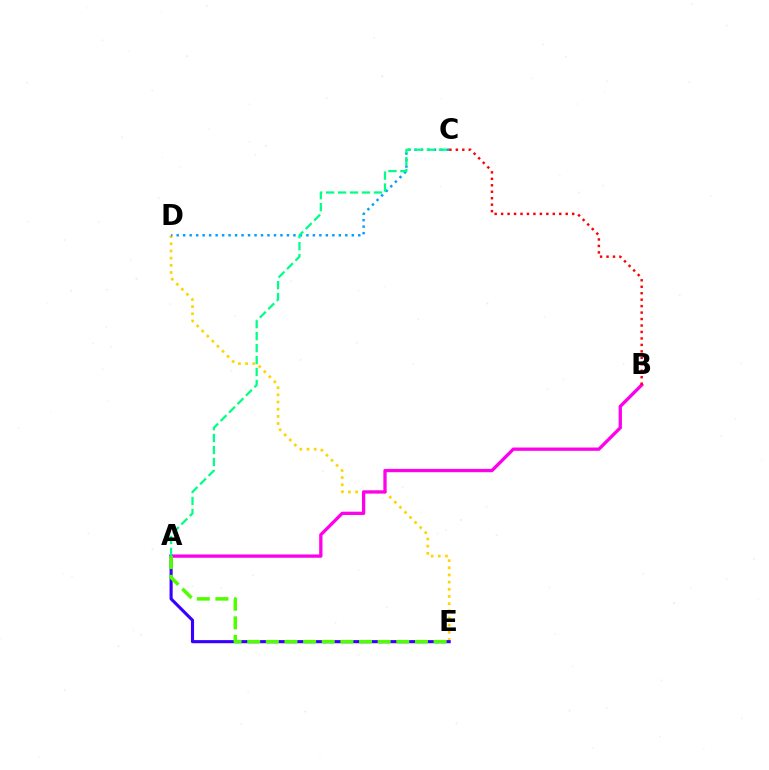{('D', 'E'): [{'color': '#ffd500', 'line_style': 'dotted', 'thickness': 1.95}], ('C', 'D'): [{'color': '#009eff', 'line_style': 'dotted', 'thickness': 1.76}], ('A', 'E'): [{'color': '#3700ff', 'line_style': 'solid', 'thickness': 2.24}, {'color': '#4fff00', 'line_style': 'dashed', 'thickness': 2.53}], ('A', 'B'): [{'color': '#ff00ed', 'line_style': 'solid', 'thickness': 2.37}], ('A', 'C'): [{'color': '#00ff86', 'line_style': 'dashed', 'thickness': 1.63}], ('B', 'C'): [{'color': '#ff0000', 'line_style': 'dotted', 'thickness': 1.76}]}